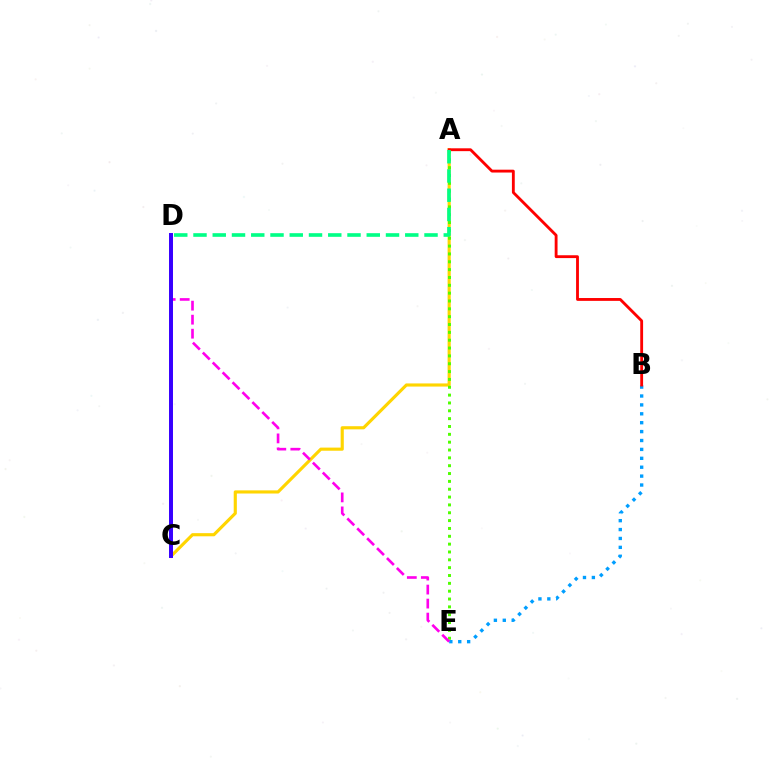{('B', 'E'): [{'color': '#009eff', 'line_style': 'dotted', 'thickness': 2.42}], ('A', 'C'): [{'color': '#ffd500', 'line_style': 'solid', 'thickness': 2.26}], ('A', 'E'): [{'color': '#4fff00', 'line_style': 'dotted', 'thickness': 2.13}], ('A', 'B'): [{'color': '#ff0000', 'line_style': 'solid', 'thickness': 2.05}], ('D', 'E'): [{'color': '#ff00ed', 'line_style': 'dashed', 'thickness': 1.9}], ('A', 'D'): [{'color': '#00ff86', 'line_style': 'dashed', 'thickness': 2.62}], ('C', 'D'): [{'color': '#3700ff', 'line_style': 'solid', 'thickness': 2.86}]}